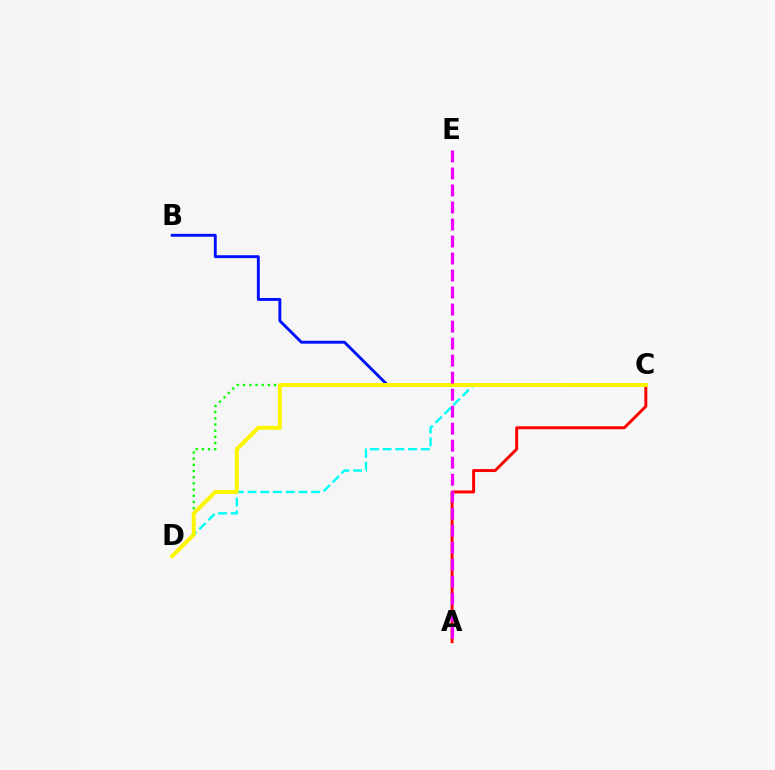{('B', 'C'): [{'color': '#0010ff', 'line_style': 'solid', 'thickness': 2.09}], ('A', 'C'): [{'color': '#ff0000', 'line_style': 'solid', 'thickness': 2.13}], ('C', 'D'): [{'color': '#00fff6', 'line_style': 'dashed', 'thickness': 1.73}, {'color': '#08ff00', 'line_style': 'dotted', 'thickness': 1.68}, {'color': '#fcf500', 'line_style': 'solid', 'thickness': 2.84}], ('A', 'E'): [{'color': '#ee00ff', 'line_style': 'dashed', 'thickness': 2.31}]}